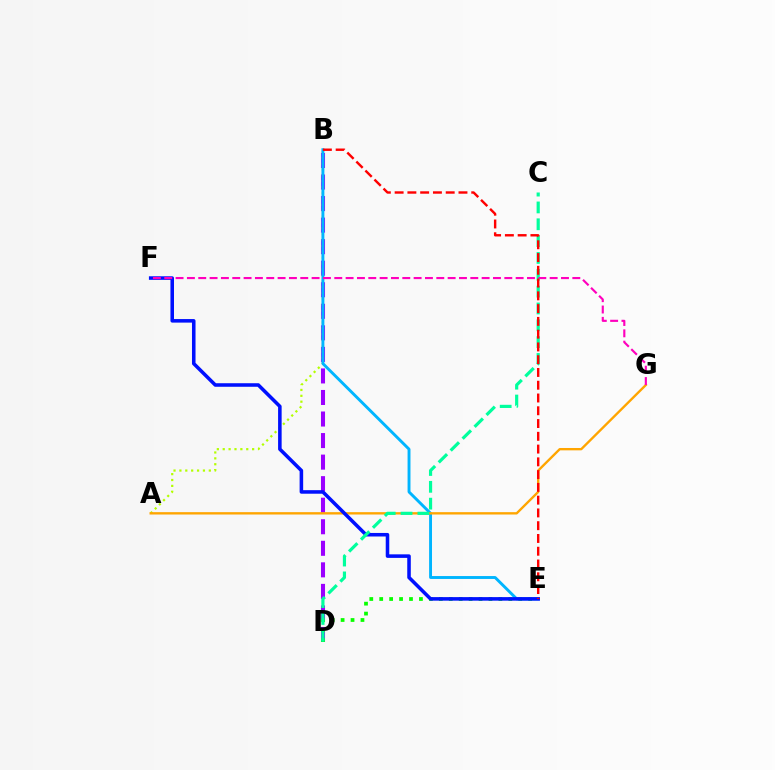{('B', 'D'): [{'color': '#9b00ff', 'line_style': 'dashed', 'thickness': 2.93}], ('D', 'E'): [{'color': '#08ff00', 'line_style': 'dotted', 'thickness': 2.7}], ('A', 'B'): [{'color': '#b3ff00', 'line_style': 'dotted', 'thickness': 1.6}], ('B', 'E'): [{'color': '#00b5ff', 'line_style': 'solid', 'thickness': 2.09}, {'color': '#ff0000', 'line_style': 'dashed', 'thickness': 1.73}], ('A', 'G'): [{'color': '#ffa500', 'line_style': 'solid', 'thickness': 1.7}], ('E', 'F'): [{'color': '#0010ff', 'line_style': 'solid', 'thickness': 2.56}], ('C', 'D'): [{'color': '#00ff9d', 'line_style': 'dashed', 'thickness': 2.29}], ('F', 'G'): [{'color': '#ff00bd', 'line_style': 'dashed', 'thickness': 1.54}]}